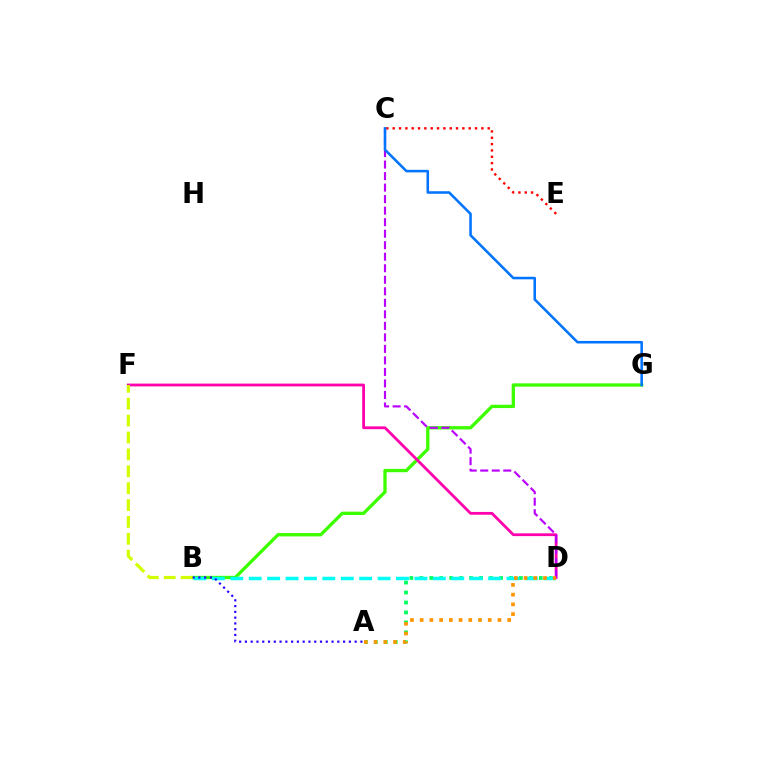{('B', 'G'): [{'color': '#3dff00', 'line_style': 'solid', 'thickness': 2.39}], ('A', 'D'): [{'color': '#00ff5c', 'line_style': 'dotted', 'thickness': 2.7}, {'color': '#ff9400', 'line_style': 'dotted', 'thickness': 2.64}], ('C', 'E'): [{'color': '#ff0000', 'line_style': 'dotted', 'thickness': 1.72}], ('B', 'D'): [{'color': '#00fff6', 'line_style': 'dashed', 'thickness': 2.5}], ('D', 'F'): [{'color': '#ff00ac', 'line_style': 'solid', 'thickness': 2.01}], ('A', 'B'): [{'color': '#2500ff', 'line_style': 'dotted', 'thickness': 1.57}], ('C', 'D'): [{'color': '#b900ff', 'line_style': 'dashed', 'thickness': 1.56}], ('B', 'F'): [{'color': '#d1ff00', 'line_style': 'dashed', 'thickness': 2.29}], ('C', 'G'): [{'color': '#0074ff', 'line_style': 'solid', 'thickness': 1.83}]}